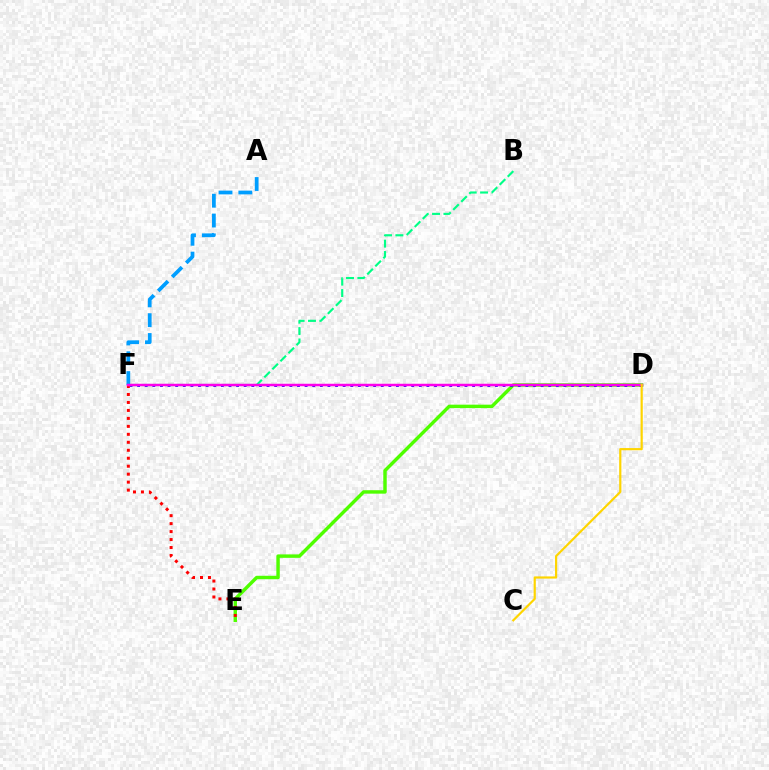{('D', 'E'): [{'color': '#4fff00', 'line_style': 'solid', 'thickness': 2.48}], ('D', 'F'): [{'color': '#3700ff', 'line_style': 'dotted', 'thickness': 2.07}, {'color': '#ff00ed', 'line_style': 'solid', 'thickness': 1.78}], ('B', 'F'): [{'color': '#00ff86', 'line_style': 'dashed', 'thickness': 1.55}], ('A', 'F'): [{'color': '#009eff', 'line_style': 'dashed', 'thickness': 2.69}], ('E', 'F'): [{'color': '#ff0000', 'line_style': 'dotted', 'thickness': 2.17}], ('C', 'D'): [{'color': '#ffd500', 'line_style': 'solid', 'thickness': 1.58}]}